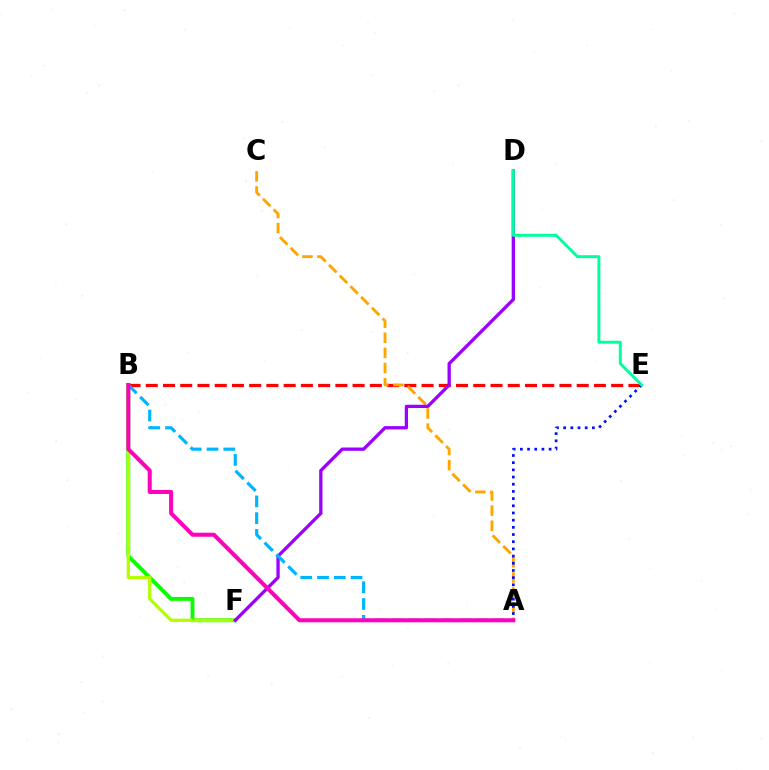{('B', 'F'): [{'color': '#08ff00', 'line_style': 'solid', 'thickness': 2.78}, {'color': '#b3ff00', 'line_style': 'solid', 'thickness': 2.37}], ('B', 'E'): [{'color': '#ff0000', 'line_style': 'dashed', 'thickness': 2.34}], ('A', 'C'): [{'color': '#ffa500', 'line_style': 'dashed', 'thickness': 2.06}], ('D', 'F'): [{'color': '#9b00ff', 'line_style': 'solid', 'thickness': 2.38}], ('A', 'B'): [{'color': '#00b5ff', 'line_style': 'dashed', 'thickness': 2.28}, {'color': '#ff00bd', 'line_style': 'solid', 'thickness': 2.91}], ('A', 'E'): [{'color': '#0010ff', 'line_style': 'dotted', 'thickness': 1.95}], ('D', 'E'): [{'color': '#00ff9d', 'line_style': 'solid', 'thickness': 2.13}]}